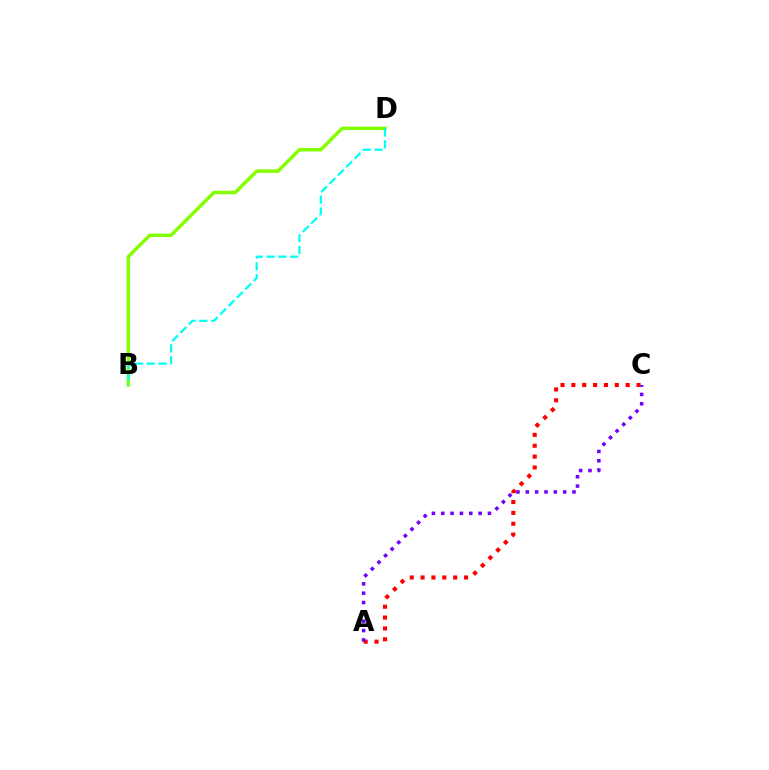{('A', 'C'): [{'color': '#ff0000', 'line_style': 'dotted', 'thickness': 2.95}, {'color': '#7200ff', 'line_style': 'dotted', 'thickness': 2.54}], ('B', 'D'): [{'color': '#84ff00', 'line_style': 'solid', 'thickness': 2.5}, {'color': '#00fff6', 'line_style': 'dashed', 'thickness': 1.61}]}